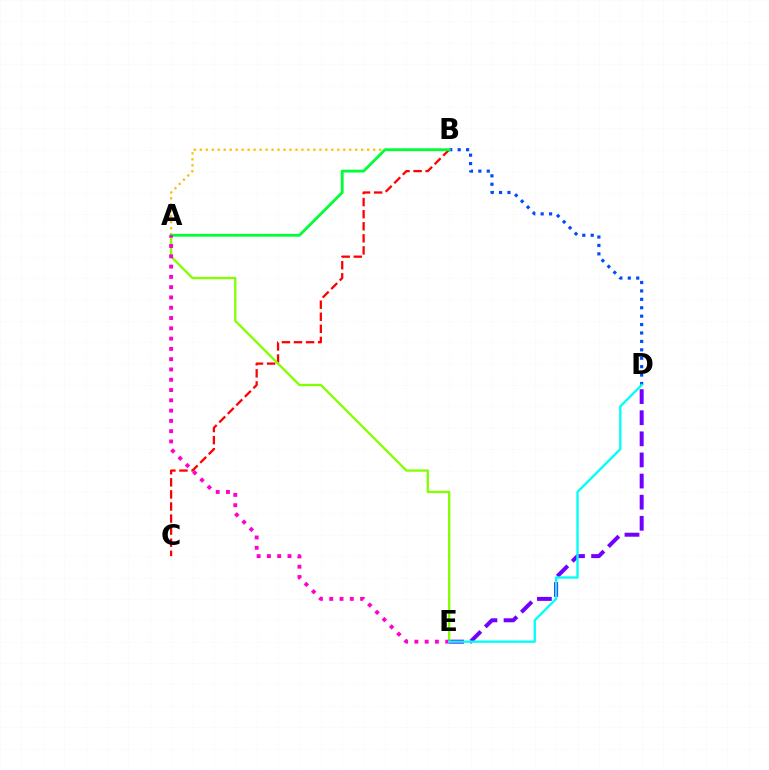{('B', 'D'): [{'color': '#004bff', 'line_style': 'dotted', 'thickness': 2.29}], ('D', 'E'): [{'color': '#7200ff', 'line_style': 'dashed', 'thickness': 2.87}, {'color': '#00fff6', 'line_style': 'solid', 'thickness': 1.68}], ('A', 'B'): [{'color': '#ffbd00', 'line_style': 'dotted', 'thickness': 1.62}, {'color': '#00ff39', 'line_style': 'solid', 'thickness': 2.04}], ('B', 'C'): [{'color': '#ff0000', 'line_style': 'dashed', 'thickness': 1.64}], ('A', 'E'): [{'color': '#84ff00', 'line_style': 'solid', 'thickness': 1.67}, {'color': '#ff00cf', 'line_style': 'dotted', 'thickness': 2.79}]}